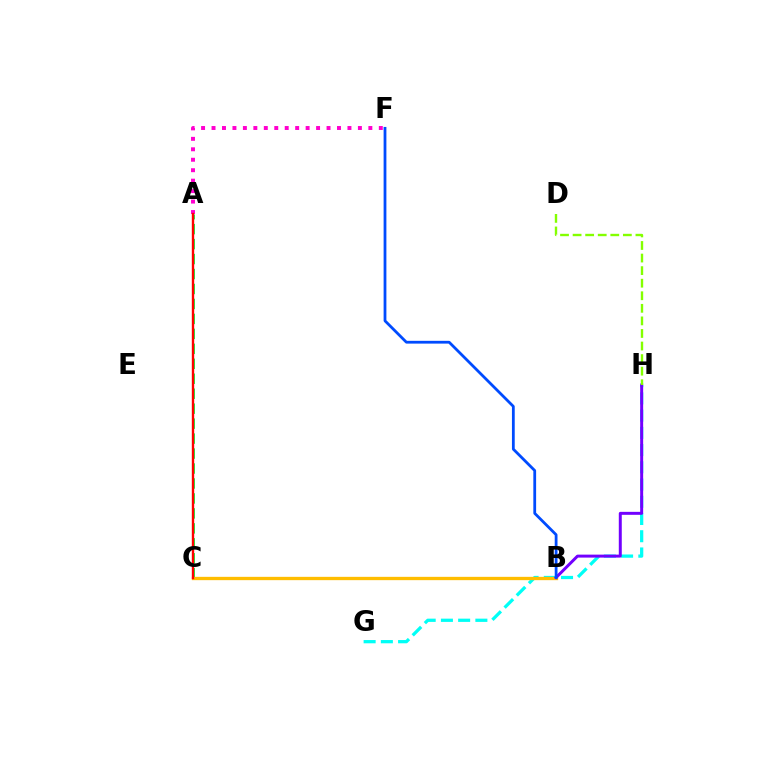{('A', 'F'): [{'color': '#ff00cf', 'line_style': 'dotted', 'thickness': 2.84}], ('G', 'H'): [{'color': '#00fff6', 'line_style': 'dashed', 'thickness': 2.34}], ('A', 'C'): [{'color': '#00ff39', 'line_style': 'dashed', 'thickness': 2.03}, {'color': '#ff0000', 'line_style': 'solid', 'thickness': 1.72}], ('B', 'C'): [{'color': '#ffbd00', 'line_style': 'solid', 'thickness': 2.39}], ('B', 'H'): [{'color': '#7200ff', 'line_style': 'solid', 'thickness': 2.14}], ('D', 'H'): [{'color': '#84ff00', 'line_style': 'dashed', 'thickness': 1.71}], ('B', 'F'): [{'color': '#004bff', 'line_style': 'solid', 'thickness': 2.0}]}